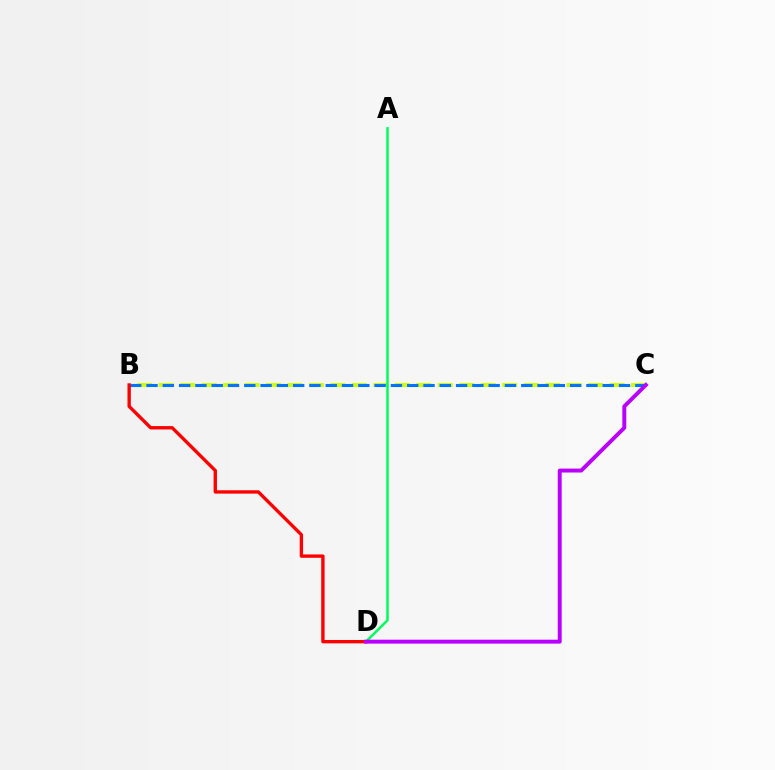{('B', 'C'): [{'color': '#d1ff00', 'line_style': 'dashed', 'thickness': 2.92}, {'color': '#0074ff', 'line_style': 'dashed', 'thickness': 2.21}], ('A', 'D'): [{'color': '#00ff5c', 'line_style': 'solid', 'thickness': 1.81}], ('B', 'D'): [{'color': '#ff0000', 'line_style': 'solid', 'thickness': 2.42}], ('C', 'D'): [{'color': '#b900ff', 'line_style': 'solid', 'thickness': 2.83}]}